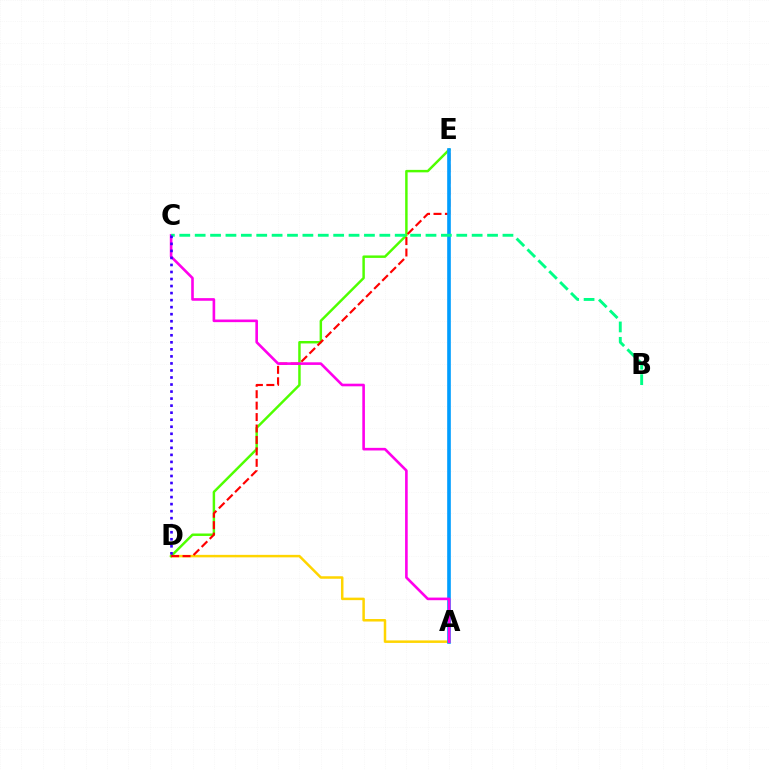{('A', 'D'): [{'color': '#ffd500', 'line_style': 'solid', 'thickness': 1.8}], ('D', 'E'): [{'color': '#4fff00', 'line_style': 'solid', 'thickness': 1.77}, {'color': '#ff0000', 'line_style': 'dashed', 'thickness': 1.55}], ('A', 'E'): [{'color': '#009eff', 'line_style': 'solid', 'thickness': 2.62}], ('A', 'C'): [{'color': '#ff00ed', 'line_style': 'solid', 'thickness': 1.89}], ('B', 'C'): [{'color': '#00ff86', 'line_style': 'dashed', 'thickness': 2.09}], ('C', 'D'): [{'color': '#3700ff', 'line_style': 'dotted', 'thickness': 1.91}]}